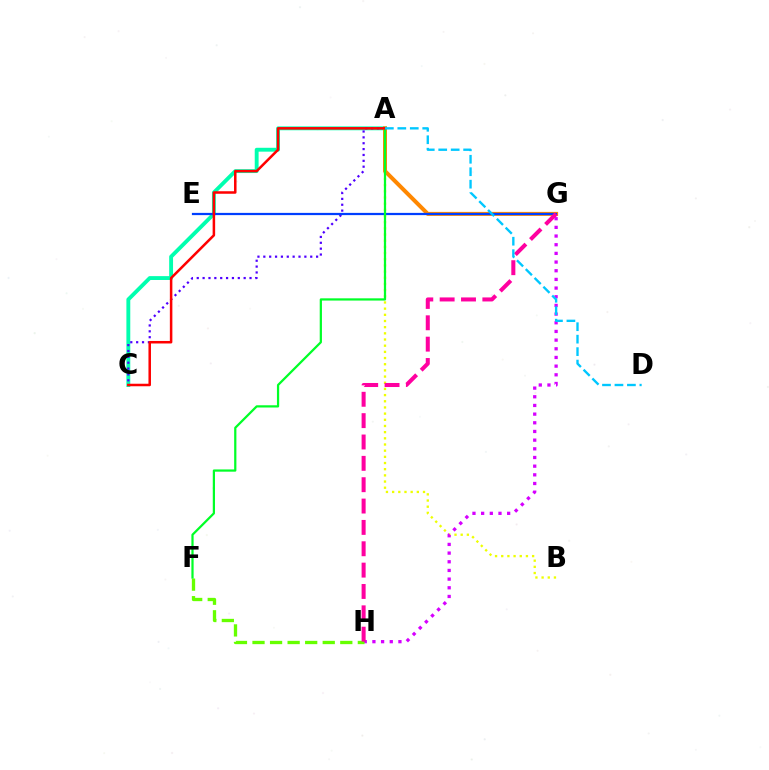{('A', 'B'): [{'color': '#eeff00', 'line_style': 'dotted', 'thickness': 1.68}], ('G', 'H'): [{'color': '#d600ff', 'line_style': 'dotted', 'thickness': 2.36}, {'color': '#ff00a0', 'line_style': 'dashed', 'thickness': 2.9}], ('A', 'C'): [{'color': '#00ffaf', 'line_style': 'solid', 'thickness': 2.79}, {'color': '#4f00ff', 'line_style': 'dotted', 'thickness': 1.59}, {'color': '#ff0000', 'line_style': 'solid', 'thickness': 1.81}], ('A', 'G'): [{'color': '#ff8800', 'line_style': 'solid', 'thickness': 2.88}], ('E', 'G'): [{'color': '#003fff', 'line_style': 'solid', 'thickness': 1.61}], ('F', 'H'): [{'color': '#66ff00', 'line_style': 'dashed', 'thickness': 2.38}], ('A', 'F'): [{'color': '#00ff27', 'line_style': 'solid', 'thickness': 1.61}], ('A', 'D'): [{'color': '#00c7ff', 'line_style': 'dashed', 'thickness': 1.69}]}